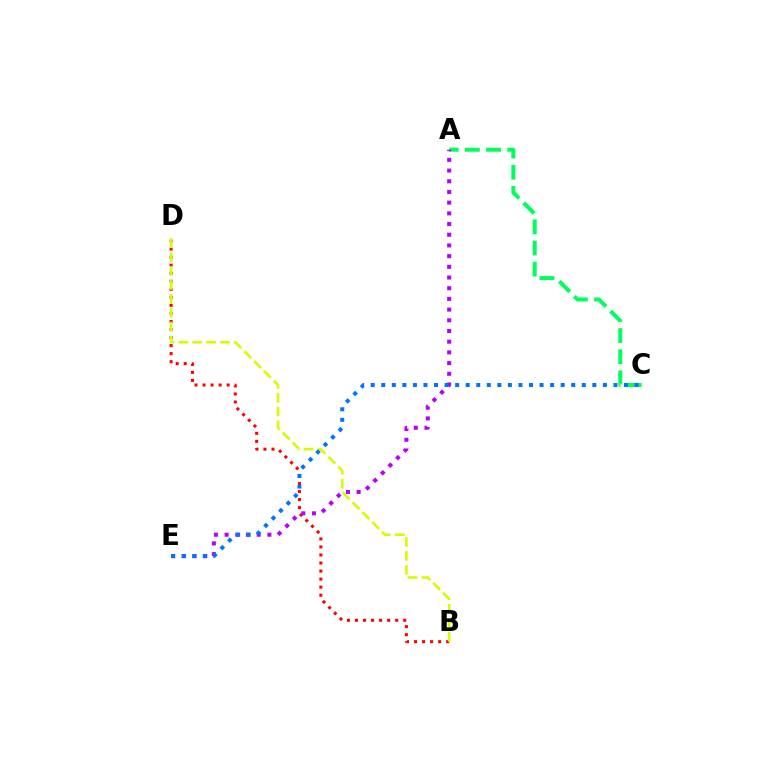{('B', 'D'): [{'color': '#ff0000', 'line_style': 'dotted', 'thickness': 2.18}, {'color': '#d1ff00', 'line_style': 'dashed', 'thickness': 1.89}], ('A', 'C'): [{'color': '#00ff5c', 'line_style': 'dashed', 'thickness': 2.87}], ('A', 'E'): [{'color': '#b900ff', 'line_style': 'dotted', 'thickness': 2.91}], ('C', 'E'): [{'color': '#0074ff', 'line_style': 'dotted', 'thickness': 2.87}]}